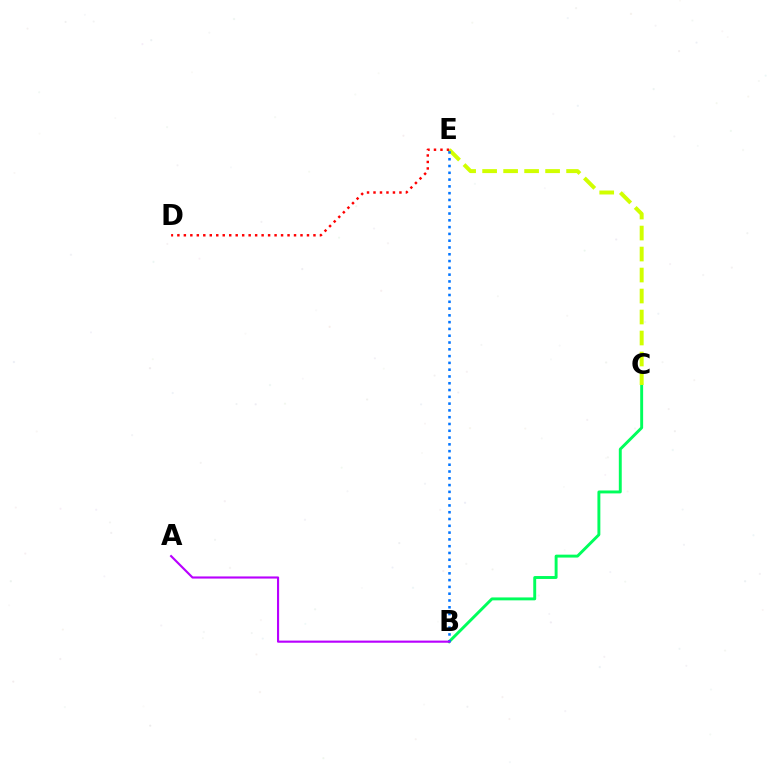{('B', 'C'): [{'color': '#00ff5c', 'line_style': 'solid', 'thickness': 2.1}], ('C', 'E'): [{'color': '#d1ff00', 'line_style': 'dashed', 'thickness': 2.85}], ('B', 'E'): [{'color': '#0074ff', 'line_style': 'dotted', 'thickness': 1.84}], ('A', 'B'): [{'color': '#b900ff', 'line_style': 'solid', 'thickness': 1.54}], ('D', 'E'): [{'color': '#ff0000', 'line_style': 'dotted', 'thickness': 1.76}]}